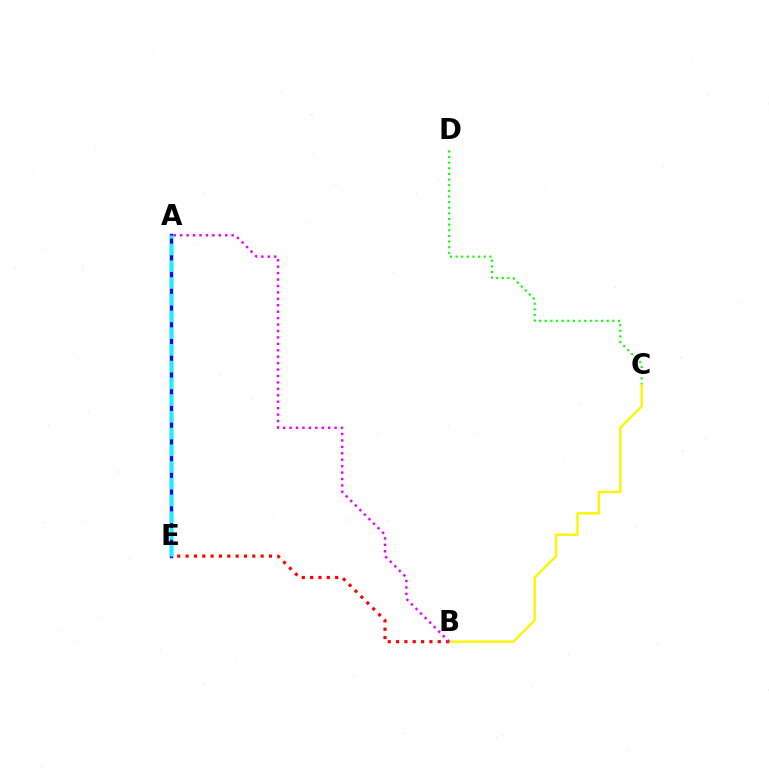{('A', 'E'): [{'color': '#0010ff', 'line_style': 'solid', 'thickness': 2.46}, {'color': '#00fff6', 'line_style': 'dashed', 'thickness': 2.27}], ('C', 'D'): [{'color': '#08ff00', 'line_style': 'dotted', 'thickness': 1.53}], ('B', 'C'): [{'color': '#fcf500', 'line_style': 'solid', 'thickness': 1.72}], ('B', 'E'): [{'color': '#ff0000', 'line_style': 'dotted', 'thickness': 2.27}], ('A', 'B'): [{'color': '#ee00ff', 'line_style': 'dotted', 'thickness': 1.75}]}